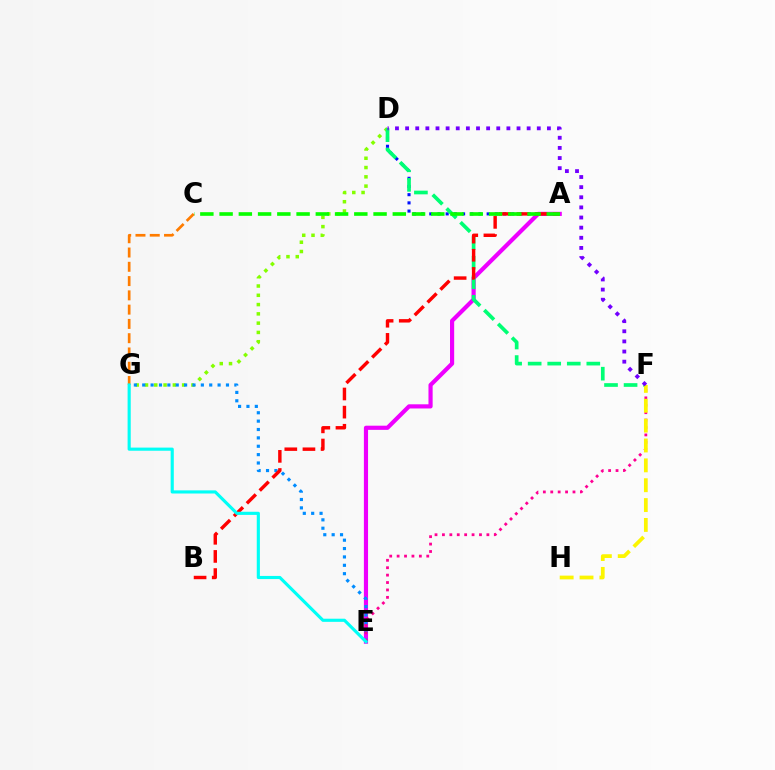{('A', 'D'): [{'color': '#0010ff', 'line_style': 'dotted', 'thickness': 2.23}], ('A', 'E'): [{'color': '#ee00ff', 'line_style': 'solid', 'thickness': 3.0}], ('D', 'G'): [{'color': '#84ff00', 'line_style': 'dotted', 'thickness': 2.52}], ('C', 'G'): [{'color': '#ff7c00', 'line_style': 'dashed', 'thickness': 1.94}], ('E', 'G'): [{'color': '#008cff', 'line_style': 'dotted', 'thickness': 2.28}, {'color': '#00fff6', 'line_style': 'solid', 'thickness': 2.26}], ('E', 'F'): [{'color': '#ff0094', 'line_style': 'dotted', 'thickness': 2.01}], ('D', 'F'): [{'color': '#00ff74', 'line_style': 'dashed', 'thickness': 2.66}, {'color': '#7200ff', 'line_style': 'dotted', 'thickness': 2.75}], ('F', 'H'): [{'color': '#fcf500', 'line_style': 'dashed', 'thickness': 2.7}], ('A', 'B'): [{'color': '#ff0000', 'line_style': 'dashed', 'thickness': 2.46}], ('A', 'C'): [{'color': '#08ff00', 'line_style': 'dashed', 'thickness': 2.61}]}